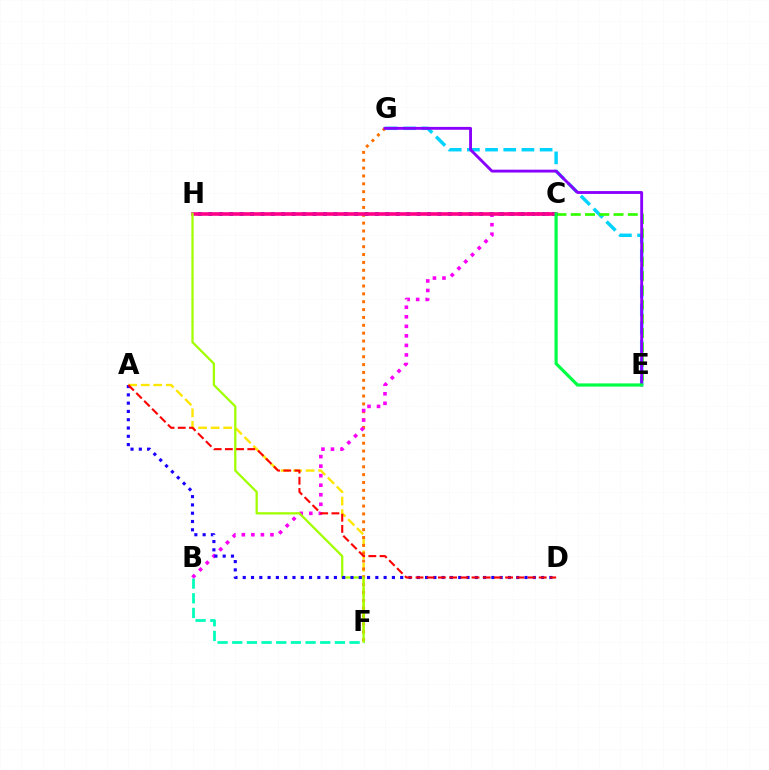{('A', 'F'): [{'color': '#ffe600', 'line_style': 'dashed', 'thickness': 1.7}], ('E', 'G'): [{'color': '#00d3ff', 'line_style': 'dashed', 'thickness': 2.47}, {'color': '#8a00ff', 'line_style': 'solid', 'thickness': 2.06}], ('B', 'F'): [{'color': '#00ffbb', 'line_style': 'dashed', 'thickness': 1.99}], ('C', 'E'): [{'color': '#31ff00', 'line_style': 'dashed', 'thickness': 1.94}, {'color': '#00ff45', 'line_style': 'solid', 'thickness': 2.29}], ('F', 'G'): [{'color': '#ff7000', 'line_style': 'dotted', 'thickness': 2.14}], ('B', 'C'): [{'color': '#fa00f9', 'line_style': 'dotted', 'thickness': 2.59}], ('C', 'H'): [{'color': '#005dff', 'line_style': 'dotted', 'thickness': 2.83}, {'color': '#ff0088', 'line_style': 'solid', 'thickness': 2.6}], ('F', 'H'): [{'color': '#a2ff00', 'line_style': 'solid', 'thickness': 1.64}], ('A', 'D'): [{'color': '#1900ff', 'line_style': 'dotted', 'thickness': 2.25}, {'color': '#ff0000', 'line_style': 'dashed', 'thickness': 1.52}]}